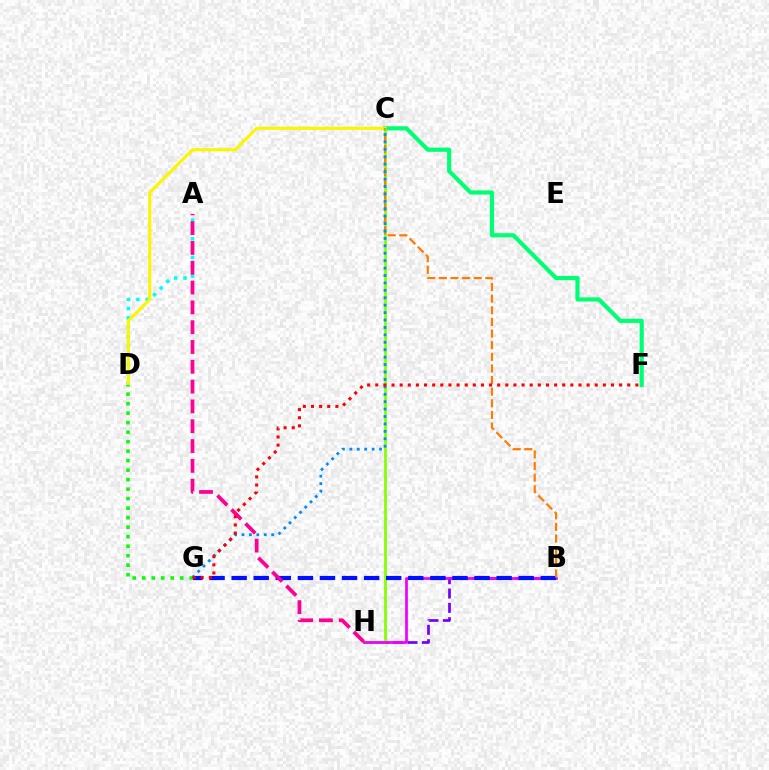{('B', 'H'): [{'color': '#7200ff', 'line_style': 'dashed', 'thickness': 1.95}, {'color': '#ee00ff', 'line_style': 'solid', 'thickness': 1.95}], ('A', 'D'): [{'color': '#00fff6', 'line_style': 'dotted', 'thickness': 2.54}], ('C', 'H'): [{'color': '#84ff00', 'line_style': 'solid', 'thickness': 1.96}], ('C', 'F'): [{'color': '#00ff74', 'line_style': 'solid', 'thickness': 3.0}], ('C', 'D'): [{'color': '#fcf500', 'line_style': 'solid', 'thickness': 2.21}], ('B', 'G'): [{'color': '#0010ff', 'line_style': 'dashed', 'thickness': 3.0}], ('D', 'G'): [{'color': '#08ff00', 'line_style': 'dotted', 'thickness': 2.58}], ('A', 'H'): [{'color': '#ff0094', 'line_style': 'dashed', 'thickness': 2.69}], ('B', 'C'): [{'color': '#ff7c00', 'line_style': 'dashed', 'thickness': 1.58}], ('C', 'G'): [{'color': '#008cff', 'line_style': 'dotted', 'thickness': 2.02}], ('F', 'G'): [{'color': '#ff0000', 'line_style': 'dotted', 'thickness': 2.21}]}